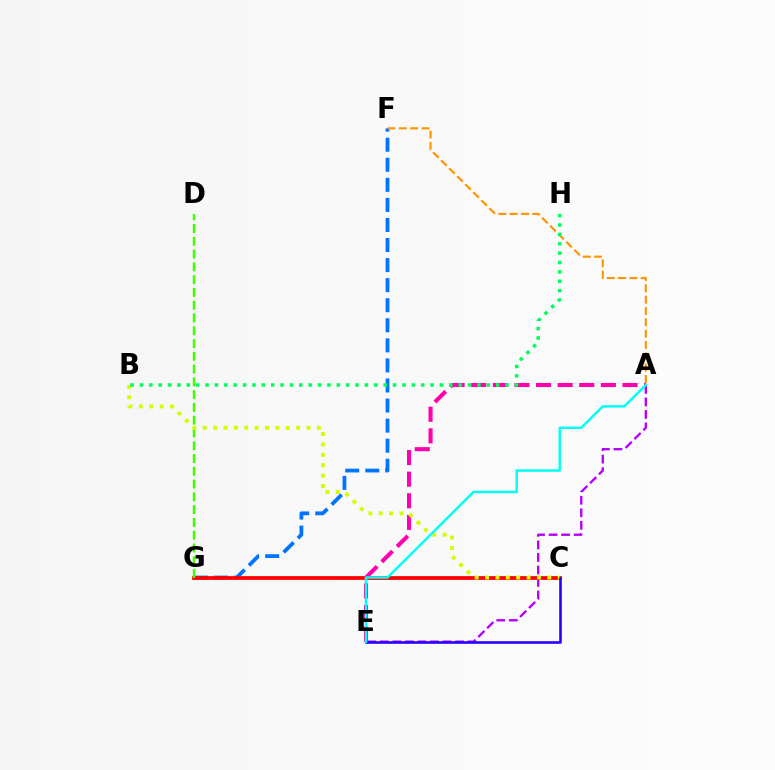{('F', 'G'): [{'color': '#0074ff', 'line_style': 'dashed', 'thickness': 2.73}], ('A', 'E'): [{'color': '#b900ff', 'line_style': 'dashed', 'thickness': 1.7}, {'color': '#ff00ac', 'line_style': 'dashed', 'thickness': 2.94}, {'color': '#00fff6', 'line_style': 'solid', 'thickness': 1.77}], ('C', 'G'): [{'color': '#ff0000', 'line_style': 'solid', 'thickness': 2.7}], ('A', 'F'): [{'color': '#ff9400', 'line_style': 'dashed', 'thickness': 1.54}], ('D', 'G'): [{'color': '#3dff00', 'line_style': 'dashed', 'thickness': 1.74}], ('B', 'C'): [{'color': '#d1ff00', 'line_style': 'dotted', 'thickness': 2.82}], ('C', 'E'): [{'color': '#2500ff', 'line_style': 'solid', 'thickness': 1.85}], ('B', 'H'): [{'color': '#00ff5c', 'line_style': 'dotted', 'thickness': 2.55}]}